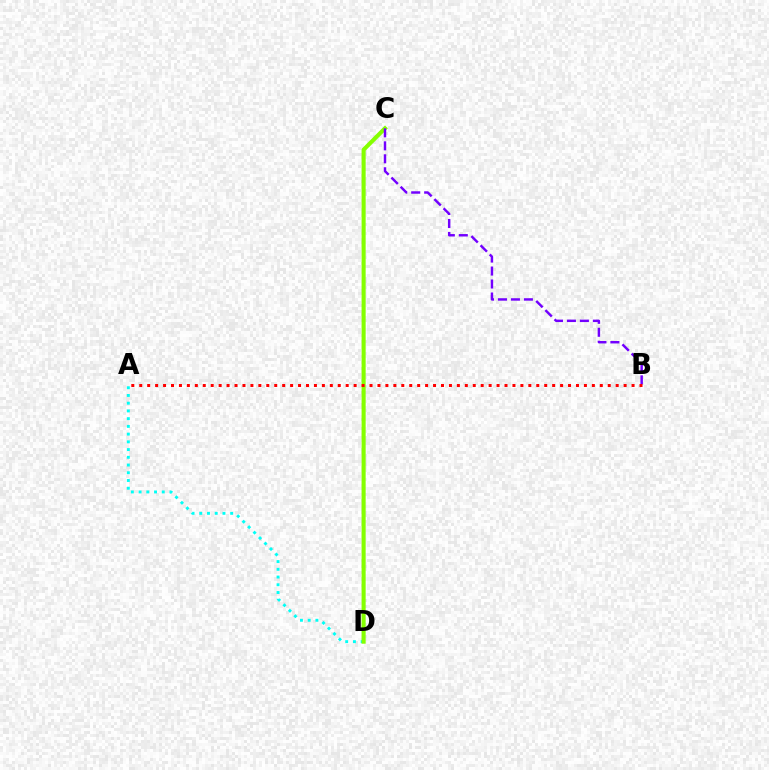{('A', 'D'): [{'color': '#00fff6', 'line_style': 'dotted', 'thickness': 2.1}], ('C', 'D'): [{'color': '#84ff00', 'line_style': 'solid', 'thickness': 2.94}], ('B', 'C'): [{'color': '#7200ff', 'line_style': 'dashed', 'thickness': 1.76}], ('A', 'B'): [{'color': '#ff0000', 'line_style': 'dotted', 'thickness': 2.16}]}